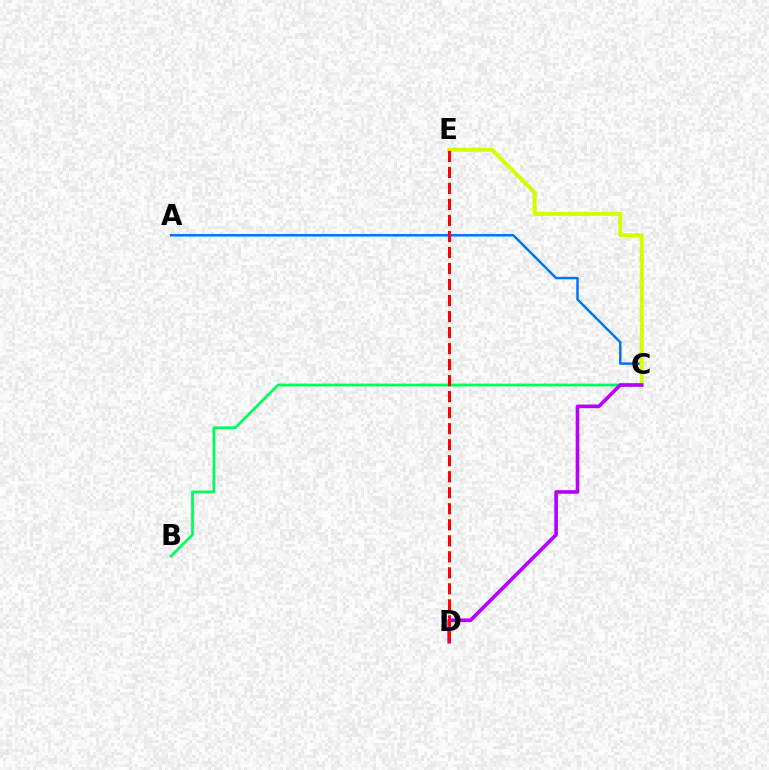{('A', 'C'): [{'color': '#0074ff', 'line_style': 'solid', 'thickness': 1.8}], ('B', 'C'): [{'color': '#00ff5c', 'line_style': 'solid', 'thickness': 2.01}], ('C', 'E'): [{'color': '#d1ff00', 'line_style': 'solid', 'thickness': 2.84}], ('C', 'D'): [{'color': '#b900ff', 'line_style': 'solid', 'thickness': 2.62}], ('D', 'E'): [{'color': '#ff0000', 'line_style': 'dashed', 'thickness': 2.18}]}